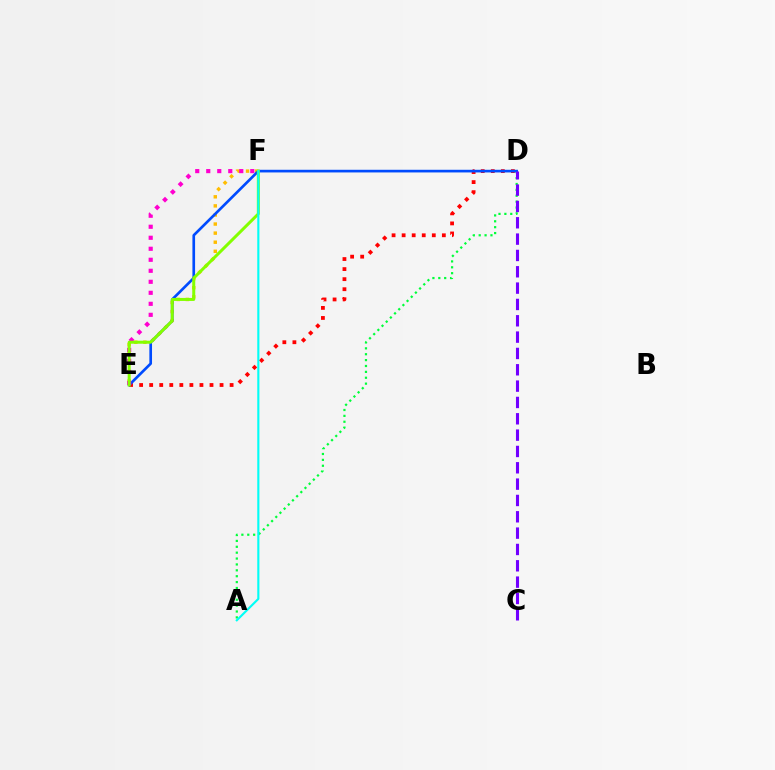{('E', 'F'): [{'color': '#ffbd00', 'line_style': 'dotted', 'thickness': 2.47}, {'color': '#ff00cf', 'line_style': 'dotted', 'thickness': 2.99}, {'color': '#84ff00', 'line_style': 'solid', 'thickness': 2.16}], ('D', 'E'): [{'color': '#ff0000', 'line_style': 'dotted', 'thickness': 2.73}, {'color': '#004bff', 'line_style': 'solid', 'thickness': 1.92}], ('A', 'D'): [{'color': '#00ff39', 'line_style': 'dotted', 'thickness': 1.6}], ('C', 'D'): [{'color': '#7200ff', 'line_style': 'dashed', 'thickness': 2.22}], ('A', 'F'): [{'color': '#00fff6', 'line_style': 'solid', 'thickness': 1.53}]}